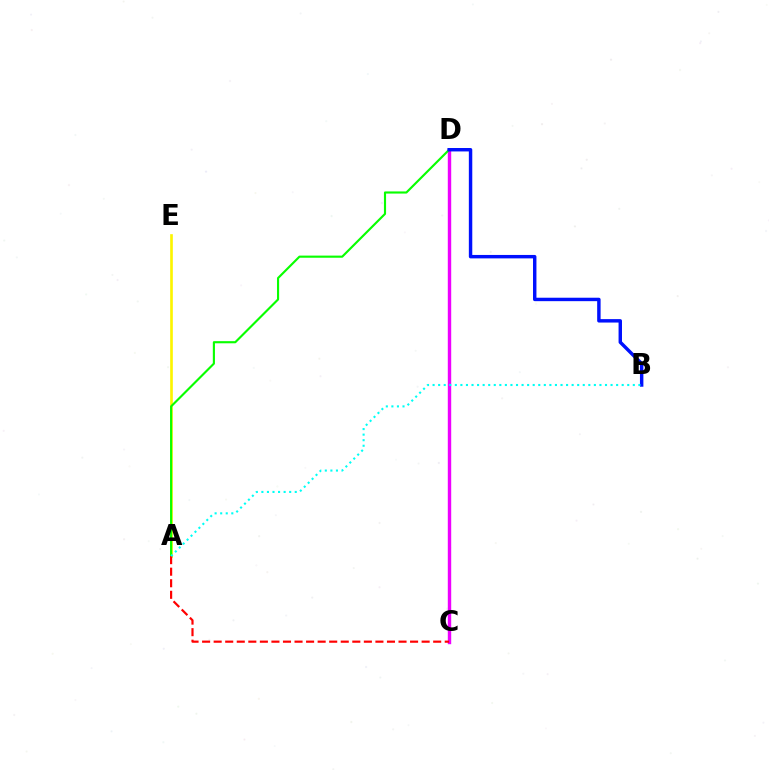{('C', 'D'): [{'color': '#ee00ff', 'line_style': 'solid', 'thickness': 2.45}], ('A', 'E'): [{'color': '#fcf500', 'line_style': 'solid', 'thickness': 1.91}], ('A', 'D'): [{'color': '#08ff00', 'line_style': 'solid', 'thickness': 1.54}], ('B', 'D'): [{'color': '#0010ff', 'line_style': 'solid', 'thickness': 2.47}], ('A', 'C'): [{'color': '#ff0000', 'line_style': 'dashed', 'thickness': 1.57}], ('A', 'B'): [{'color': '#00fff6', 'line_style': 'dotted', 'thickness': 1.51}]}